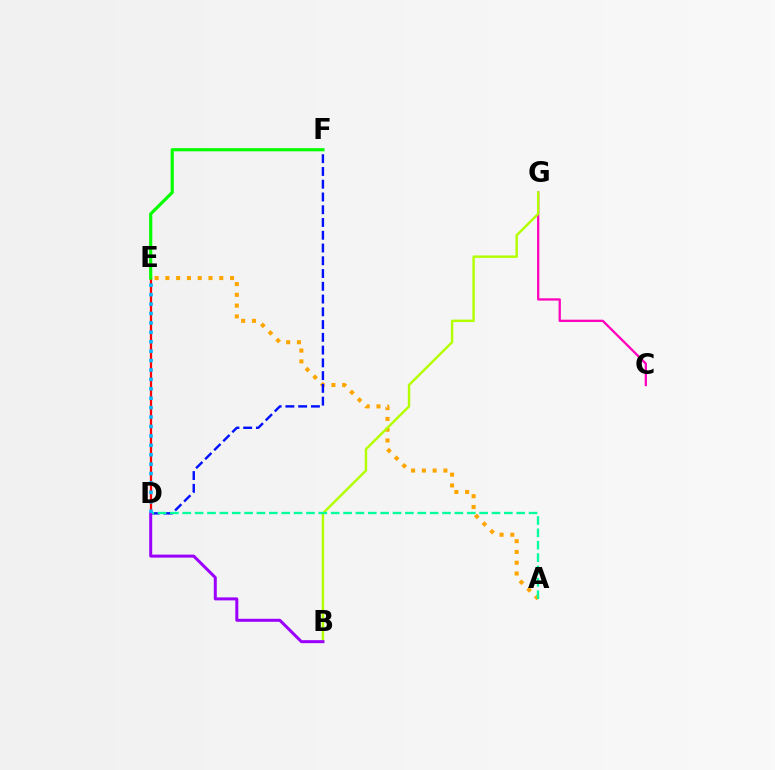{('D', 'E'): [{'color': '#ff0000', 'line_style': 'solid', 'thickness': 1.61}, {'color': '#00b5ff', 'line_style': 'dotted', 'thickness': 2.56}], ('C', 'G'): [{'color': '#ff00bd', 'line_style': 'solid', 'thickness': 1.65}], ('A', 'E'): [{'color': '#ffa500', 'line_style': 'dotted', 'thickness': 2.93}], ('B', 'G'): [{'color': '#b3ff00', 'line_style': 'solid', 'thickness': 1.75}], ('D', 'F'): [{'color': '#0010ff', 'line_style': 'dashed', 'thickness': 1.73}], ('E', 'F'): [{'color': '#08ff00', 'line_style': 'solid', 'thickness': 2.3}], ('A', 'D'): [{'color': '#00ff9d', 'line_style': 'dashed', 'thickness': 1.68}], ('B', 'D'): [{'color': '#9b00ff', 'line_style': 'solid', 'thickness': 2.16}]}